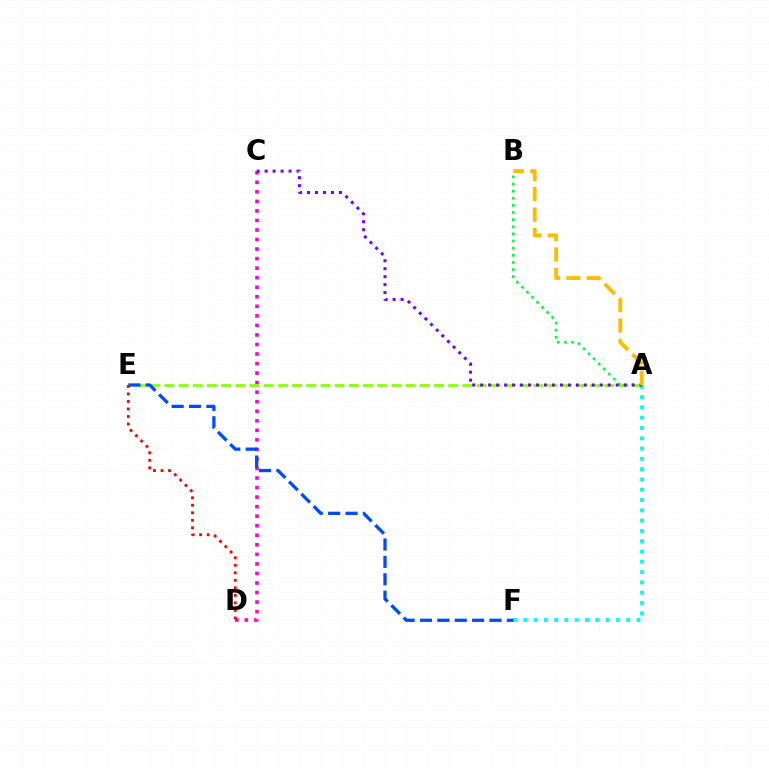{('C', 'D'): [{'color': '#ff00cf', 'line_style': 'dotted', 'thickness': 2.59}], ('A', 'E'): [{'color': '#84ff00', 'line_style': 'dashed', 'thickness': 1.93}], ('A', 'F'): [{'color': '#00fff6', 'line_style': 'dotted', 'thickness': 2.8}], ('A', 'B'): [{'color': '#00ff39', 'line_style': 'dotted', 'thickness': 1.94}, {'color': '#ffbd00', 'line_style': 'dashed', 'thickness': 2.78}], ('A', 'C'): [{'color': '#7200ff', 'line_style': 'dotted', 'thickness': 2.17}], ('E', 'F'): [{'color': '#004bff', 'line_style': 'dashed', 'thickness': 2.36}], ('D', 'E'): [{'color': '#ff0000', 'line_style': 'dotted', 'thickness': 2.04}]}